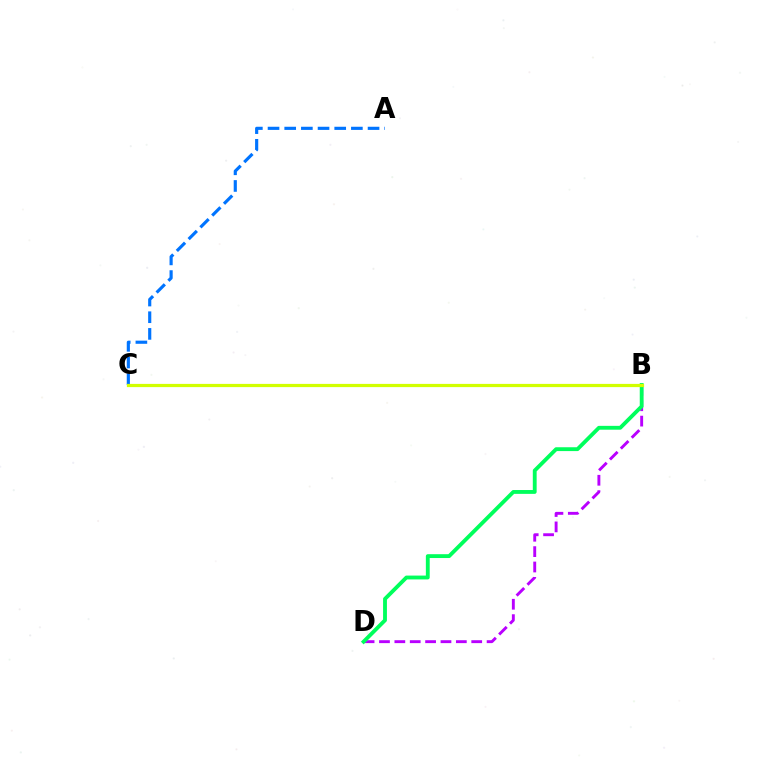{('A', 'C'): [{'color': '#0074ff', 'line_style': 'dashed', 'thickness': 2.26}], ('B', 'D'): [{'color': '#b900ff', 'line_style': 'dashed', 'thickness': 2.09}, {'color': '#00ff5c', 'line_style': 'solid', 'thickness': 2.77}], ('B', 'C'): [{'color': '#ff0000', 'line_style': 'dotted', 'thickness': 1.85}, {'color': '#d1ff00', 'line_style': 'solid', 'thickness': 2.32}]}